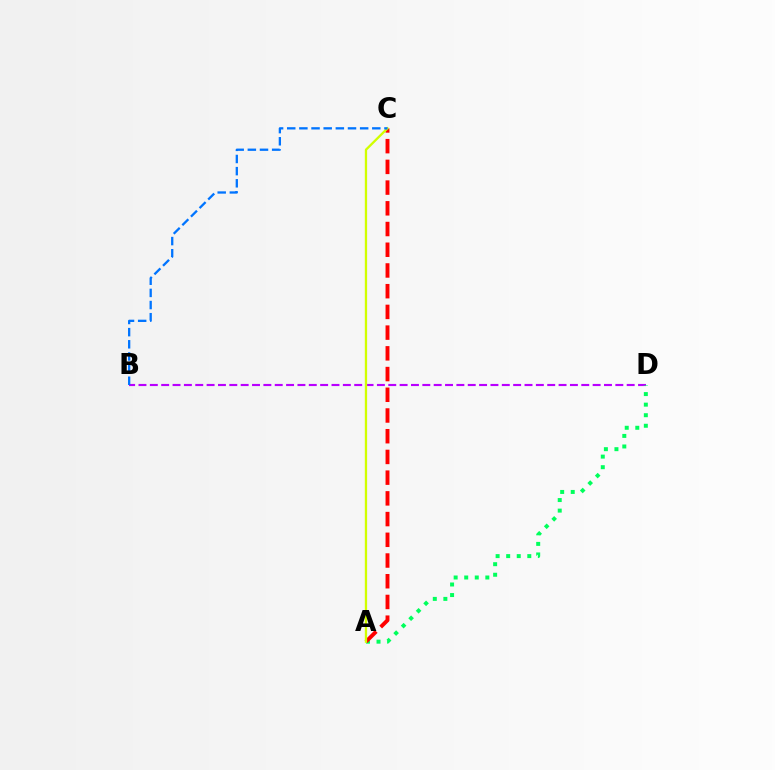{('B', 'D'): [{'color': '#b900ff', 'line_style': 'dashed', 'thickness': 1.54}], ('A', 'D'): [{'color': '#00ff5c', 'line_style': 'dotted', 'thickness': 2.87}], ('A', 'C'): [{'color': '#ff0000', 'line_style': 'dashed', 'thickness': 2.81}, {'color': '#d1ff00', 'line_style': 'solid', 'thickness': 1.66}], ('B', 'C'): [{'color': '#0074ff', 'line_style': 'dashed', 'thickness': 1.65}]}